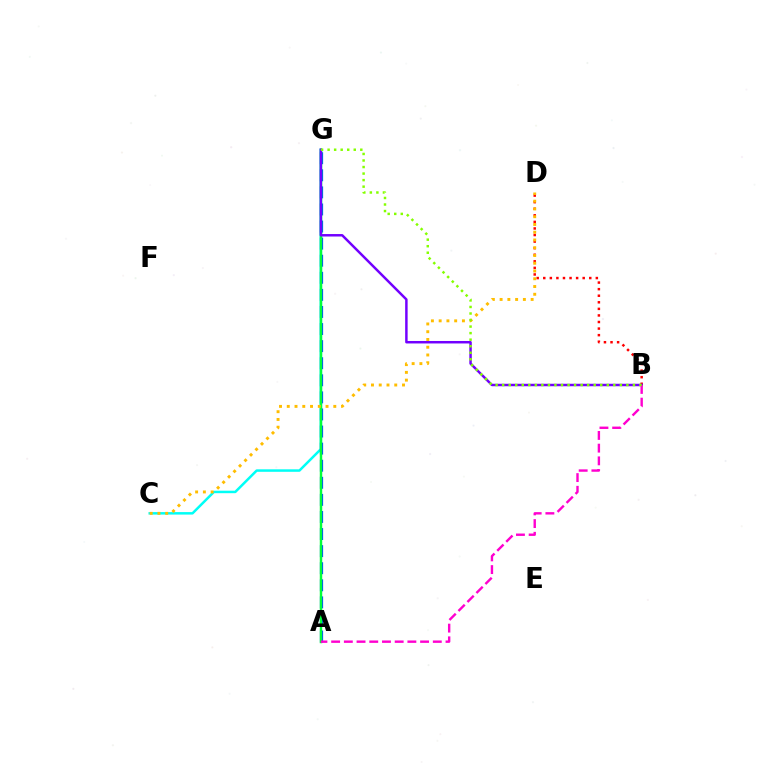{('C', 'G'): [{'color': '#00fff6', 'line_style': 'solid', 'thickness': 1.8}], ('A', 'G'): [{'color': '#004bff', 'line_style': 'dashed', 'thickness': 2.32}, {'color': '#00ff39', 'line_style': 'solid', 'thickness': 1.76}], ('B', 'D'): [{'color': '#ff0000', 'line_style': 'dotted', 'thickness': 1.79}], ('C', 'D'): [{'color': '#ffbd00', 'line_style': 'dotted', 'thickness': 2.11}], ('B', 'G'): [{'color': '#7200ff', 'line_style': 'solid', 'thickness': 1.78}, {'color': '#84ff00', 'line_style': 'dotted', 'thickness': 1.78}], ('A', 'B'): [{'color': '#ff00cf', 'line_style': 'dashed', 'thickness': 1.73}]}